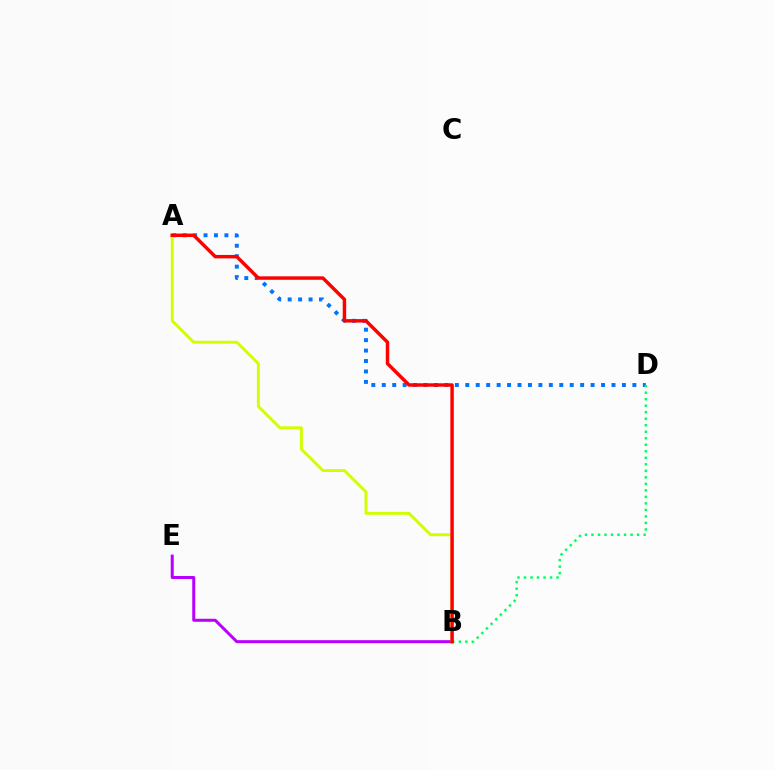{('A', 'D'): [{'color': '#0074ff', 'line_style': 'dotted', 'thickness': 2.84}], ('B', 'E'): [{'color': '#b900ff', 'line_style': 'solid', 'thickness': 2.17}], ('A', 'B'): [{'color': '#d1ff00', 'line_style': 'solid', 'thickness': 2.1}, {'color': '#ff0000', 'line_style': 'solid', 'thickness': 2.49}], ('B', 'D'): [{'color': '#00ff5c', 'line_style': 'dotted', 'thickness': 1.77}]}